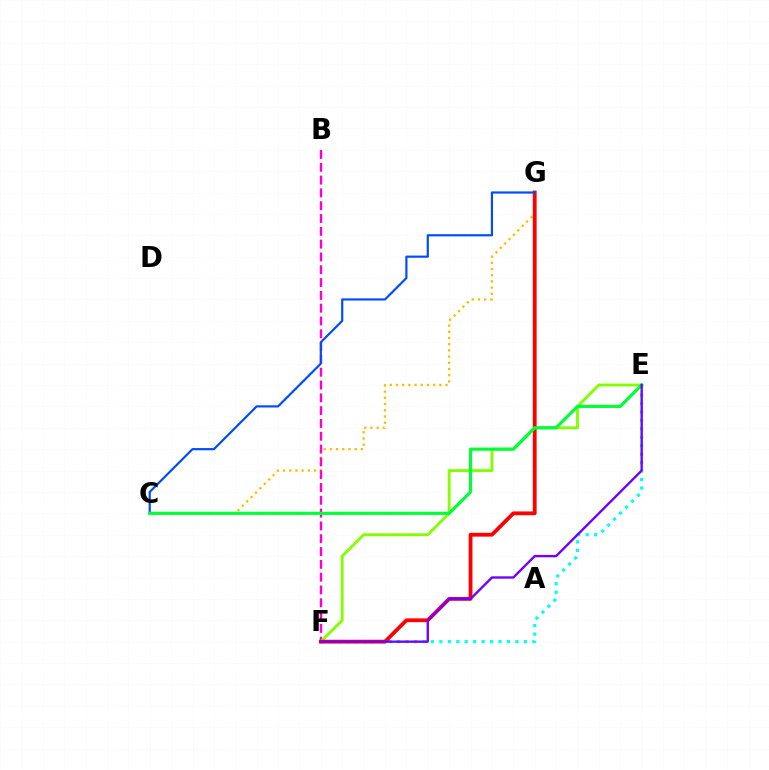{('C', 'G'): [{'color': '#ffbd00', 'line_style': 'dotted', 'thickness': 1.69}, {'color': '#004bff', 'line_style': 'solid', 'thickness': 1.57}], ('B', 'F'): [{'color': '#ff00cf', 'line_style': 'dashed', 'thickness': 1.74}], ('E', 'F'): [{'color': '#84ff00', 'line_style': 'solid', 'thickness': 2.06}, {'color': '#00fff6', 'line_style': 'dotted', 'thickness': 2.3}, {'color': '#7200ff', 'line_style': 'solid', 'thickness': 1.7}], ('F', 'G'): [{'color': '#ff0000', 'line_style': 'solid', 'thickness': 2.74}], ('C', 'E'): [{'color': '#00ff39', 'line_style': 'solid', 'thickness': 2.27}]}